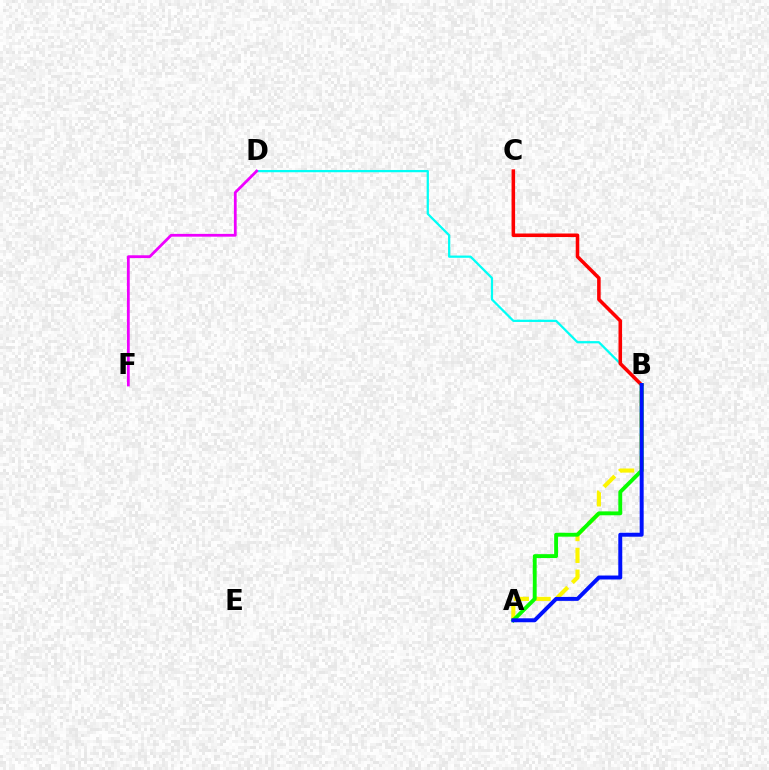{('B', 'D'): [{'color': '#00fff6', 'line_style': 'solid', 'thickness': 1.62}], ('B', 'C'): [{'color': '#ff0000', 'line_style': 'solid', 'thickness': 2.55}], ('D', 'F'): [{'color': '#ee00ff', 'line_style': 'solid', 'thickness': 2.0}], ('A', 'B'): [{'color': '#fcf500', 'line_style': 'dashed', 'thickness': 2.96}, {'color': '#08ff00', 'line_style': 'solid', 'thickness': 2.8}, {'color': '#0010ff', 'line_style': 'solid', 'thickness': 2.85}]}